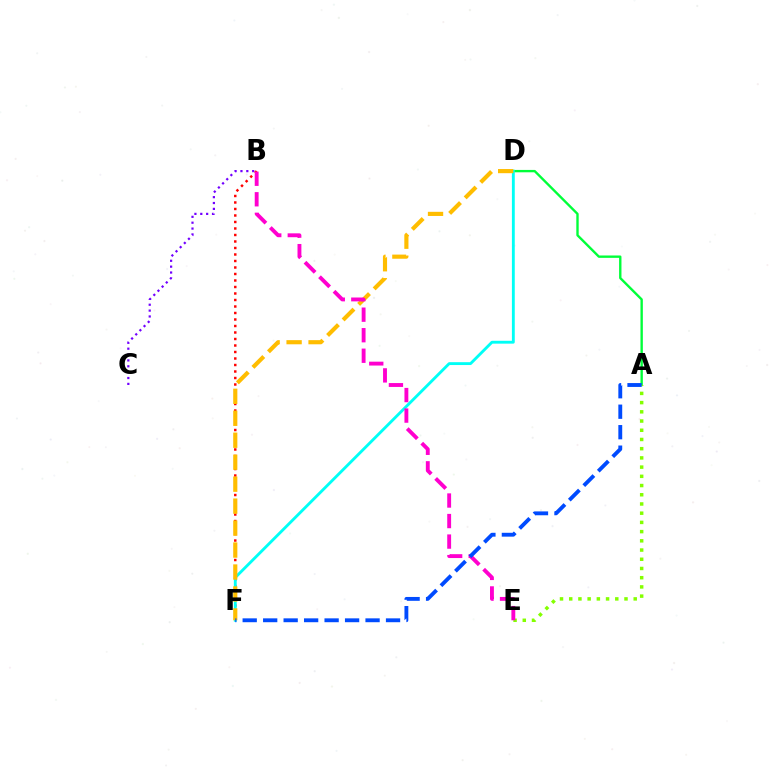{('B', 'C'): [{'color': '#7200ff', 'line_style': 'dotted', 'thickness': 1.59}], ('A', 'D'): [{'color': '#00ff39', 'line_style': 'solid', 'thickness': 1.71}], ('B', 'F'): [{'color': '#ff0000', 'line_style': 'dotted', 'thickness': 1.77}], ('D', 'F'): [{'color': '#00fff6', 'line_style': 'solid', 'thickness': 2.06}, {'color': '#ffbd00', 'line_style': 'dashed', 'thickness': 2.98}], ('A', 'E'): [{'color': '#84ff00', 'line_style': 'dotted', 'thickness': 2.5}], ('B', 'E'): [{'color': '#ff00cf', 'line_style': 'dashed', 'thickness': 2.79}], ('A', 'F'): [{'color': '#004bff', 'line_style': 'dashed', 'thickness': 2.78}]}